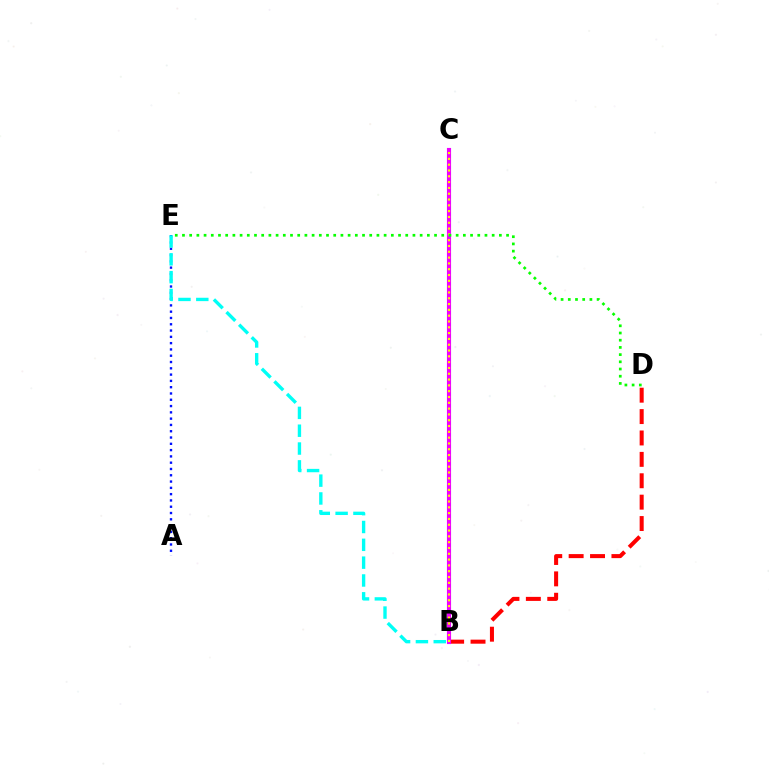{('B', 'D'): [{'color': '#ff0000', 'line_style': 'dashed', 'thickness': 2.91}], ('A', 'E'): [{'color': '#0010ff', 'line_style': 'dotted', 'thickness': 1.71}], ('B', 'C'): [{'color': '#ee00ff', 'line_style': 'solid', 'thickness': 2.97}, {'color': '#fcf500', 'line_style': 'dotted', 'thickness': 1.58}], ('B', 'E'): [{'color': '#00fff6', 'line_style': 'dashed', 'thickness': 2.42}], ('D', 'E'): [{'color': '#08ff00', 'line_style': 'dotted', 'thickness': 1.96}]}